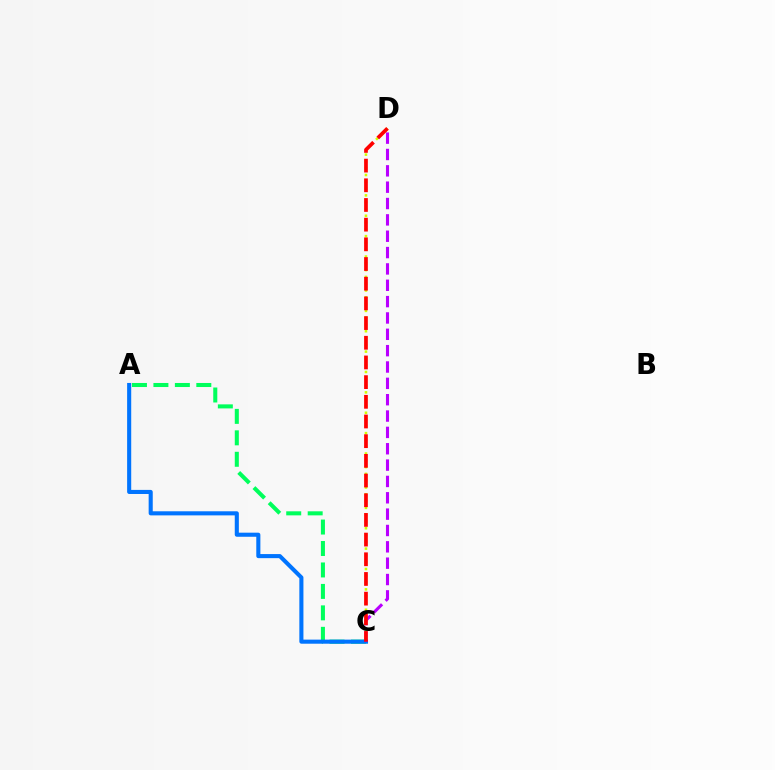{('A', 'C'): [{'color': '#00ff5c', 'line_style': 'dashed', 'thickness': 2.91}, {'color': '#0074ff', 'line_style': 'solid', 'thickness': 2.94}], ('C', 'D'): [{'color': '#b900ff', 'line_style': 'dashed', 'thickness': 2.22}, {'color': '#d1ff00', 'line_style': 'dotted', 'thickness': 1.85}, {'color': '#ff0000', 'line_style': 'dashed', 'thickness': 2.67}]}